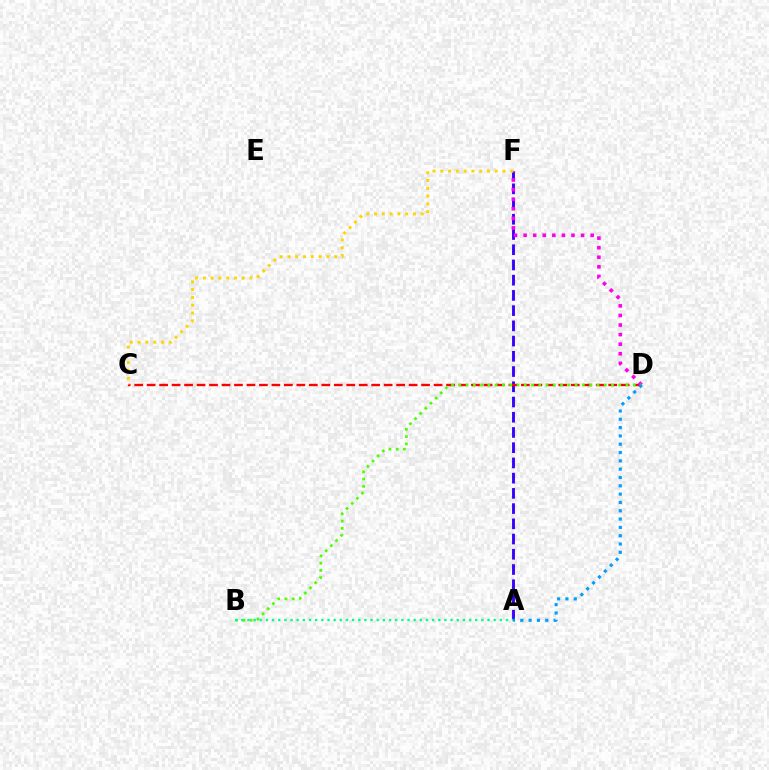{('A', 'F'): [{'color': '#3700ff', 'line_style': 'dashed', 'thickness': 2.07}], ('C', 'D'): [{'color': '#ff0000', 'line_style': 'dashed', 'thickness': 1.69}], ('D', 'F'): [{'color': '#ff00ed', 'line_style': 'dotted', 'thickness': 2.6}], ('B', 'D'): [{'color': '#4fff00', 'line_style': 'dotted', 'thickness': 1.97}], ('C', 'F'): [{'color': '#ffd500', 'line_style': 'dotted', 'thickness': 2.12}], ('A', 'B'): [{'color': '#00ff86', 'line_style': 'dotted', 'thickness': 1.67}], ('A', 'D'): [{'color': '#009eff', 'line_style': 'dotted', 'thickness': 2.26}]}